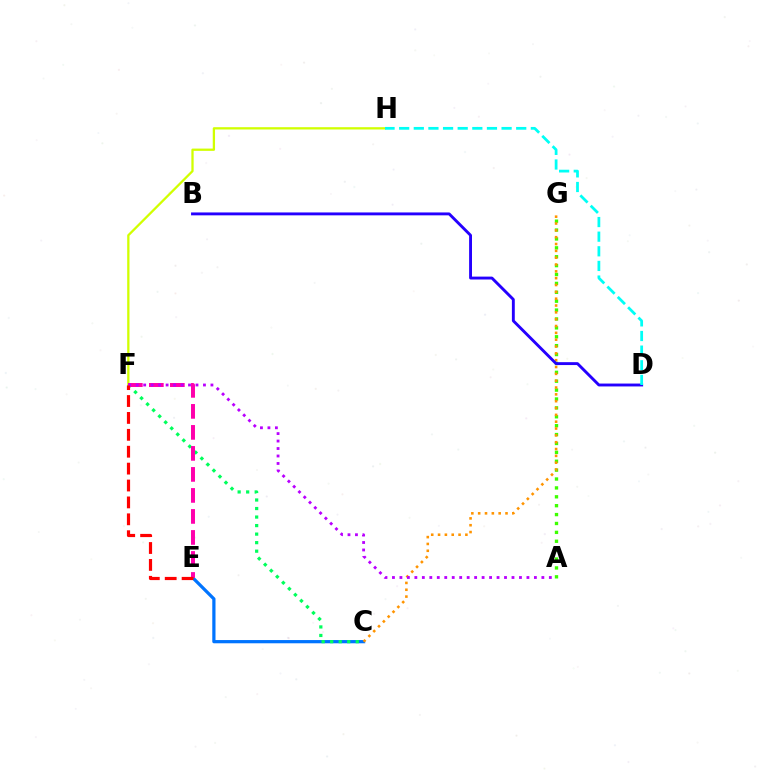{('F', 'H'): [{'color': '#d1ff00', 'line_style': 'solid', 'thickness': 1.65}], ('C', 'E'): [{'color': '#0074ff', 'line_style': 'solid', 'thickness': 2.32}], ('A', 'G'): [{'color': '#3dff00', 'line_style': 'dotted', 'thickness': 2.42}], ('C', 'G'): [{'color': '#ff9400', 'line_style': 'dotted', 'thickness': 1.86}], ('B', 'D'): [{'color': '#2500ff', 'line_style': 'solid', 'thickness': 2.08}], ('C', 'F'): [{'color': '#00ff5c', 'line_style': 'dotted', 'thickness': 2.32}], ('D', 'H'): [{'color': '#00fff6', 'line_style': 'dashed', 'thickness': 1.99}], ('E', 'F'): [{'color': '#ff00ac', 'line_style': 'dashed', 'thickness': 2.85}, {'color': '#ff0000', 'line_style': 'dashed', 'thickness': 2.3}], ('A', 'F'): [{'color': '#b900ff', 'line_style': 'dotted', 'thickness': 2.03}]}